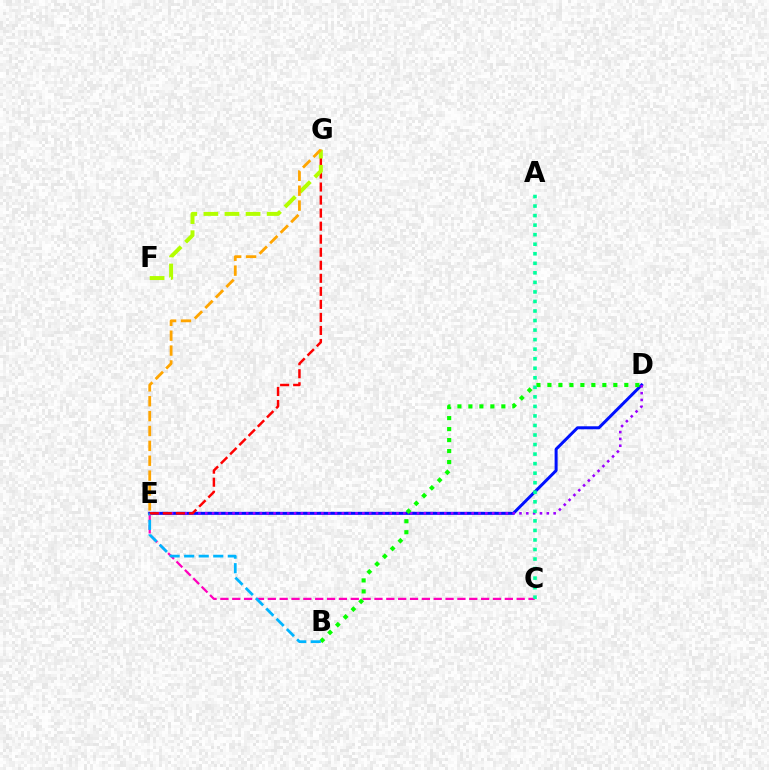{('C', 'E'): [{'color': '#ff00bd', 'line_style': 'dashed', 'thickness': 1.61}], ('D', 'E'): [{'color': '#0010ff', 'line_style': 'solid', 'thickness': 2.16}, {'color': '#9b00ff', 'line_style': 'dotted', 'thickness': 1.86}], ('B', 'D'): [{'color': '#08ff00', 'line_style': 'dotted', 'thickness': 2.98}], ('B', 'E'): [{'color': '#00b5ff', 'line_style': 'dashed', 'thickness': 1.98}], ('A', 'C'): [{'color': '#00ff9d', 'line_style': 'dotted', 'thickness': 2.59}], ('E', 'G'): [{'color': '#ff0000', 'line_style': 'dashed', 'thickness': 1.77}, {'color': '#ffa500', 'line_style': 'dashed', 'thickness': 2.02}], ('F', 'G'): [{'color': '#b3ff00', 'line_style': 'dashed', 'thickness': 2.86}]}